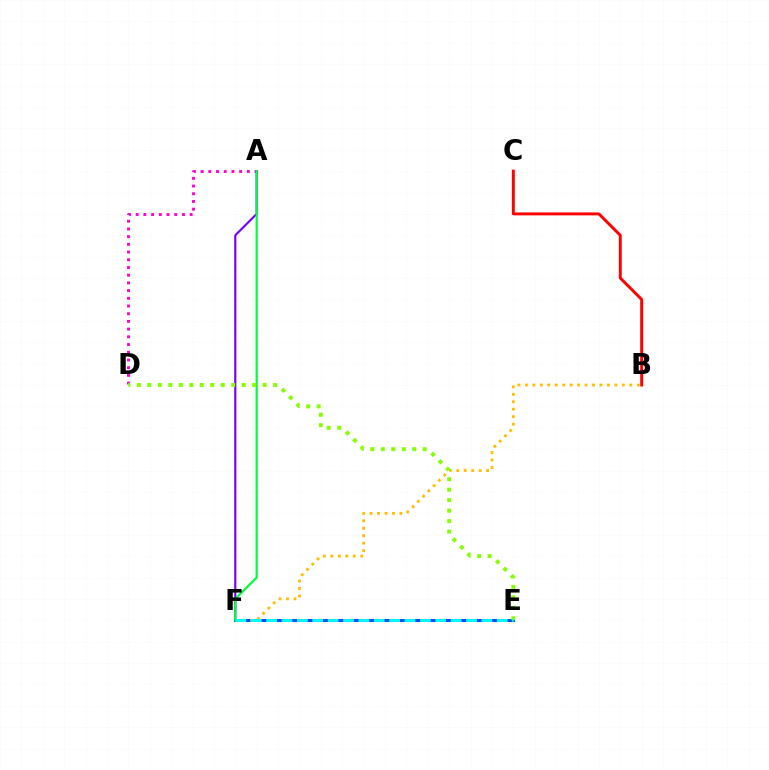{('E', 'F'): [{'color': '#004bff', 'line_style': 'solid', 'thickness': 2.16}, {'color': '#00fff6', 'line_style': 'dashed', 'thickness': 2.09}], ('A', 'D'): [{'color': '#ff00cf', 'line_style': 'dotted', 'thickness': 2.09}], ('B', 'F'): [{'color': '#ffbd00', 'line_style': 'dotted', 'thickness': 2.03}], ('B', 'C'): [{'color': '#ff0000', 'line_style': 'solid', 'thickness': 2.1}], ('A', 'F'): [{'color': '#7200ff', 'line_style': 'solid', 'thickness': 1.53}, {'color': '#00ff39', 'line_style': 'solid', 'thickness': 1.59}], ('D', 'E'): [{'color': '#84ff00', 'line_style': 'dotted', 'thickness': 2.85}]}